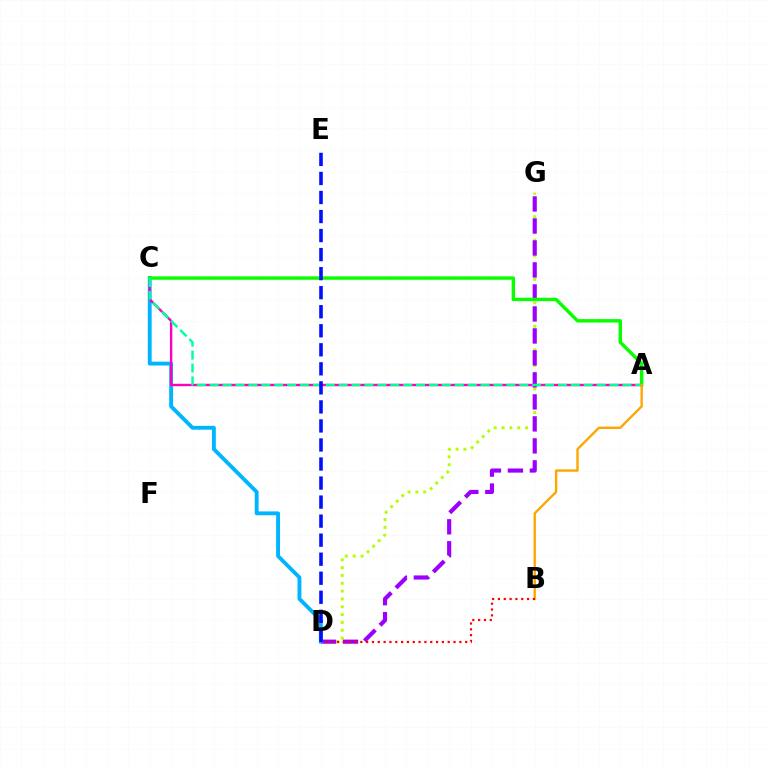{('D', 'G'): [{'color': '#b3ff00', 'line_style': 'dotted', 'thickness': 2.13}, {'color': '#9b00ff', 'line_style': 'dashed', 'thickness': 2.99}], ('C', 'D'): [{'color': '#00b5ff', 'line_style': 'solid', 'thickness': 2.78}], ('A', 'C'): [{'color': '#ff00bd', 'line_style': 'solid', 'thickness': 1.73}, {'color': '#08ff00', 'line_style': 'solid', 'thickness': 2.46}, {'color': '#00ff9d', 'line_style': 'dashed', 'thickness': 1.75}], ('A', 'B'): [{'color': '#ffa500', 'line_style': 'solid', 'thickness': 1.7}], ('B', 'D'): [{'color': '#ff0000', 'line_style': 'dotted', 'thickness': 1.58}], ('D', 'E'): [{'color': '#0010ff', 'line_style': 'dashed', 'thickness': 2.59}]}